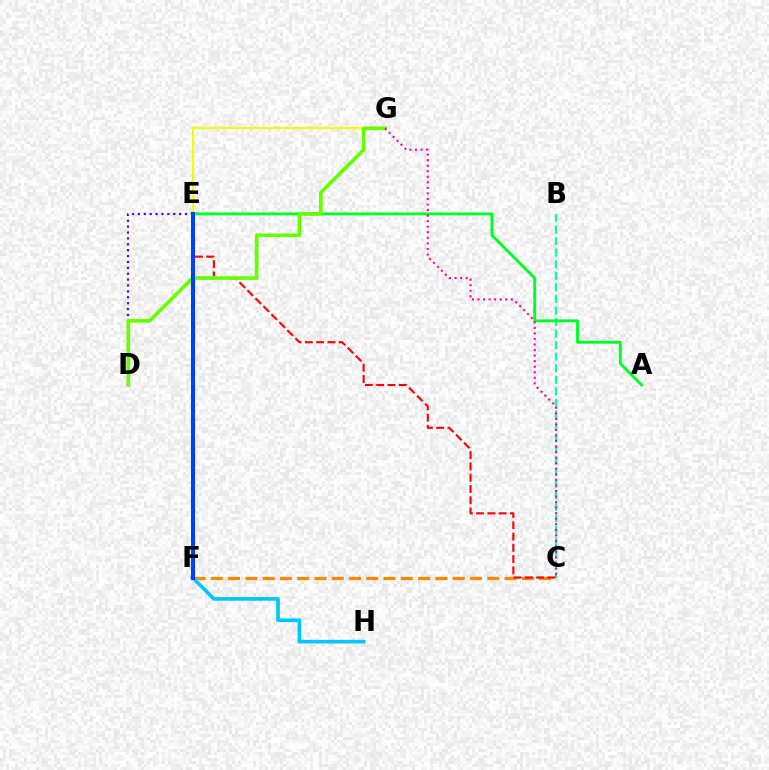{('C', 'F'): [{'color': '#ff8800', 'line_style': 'dashed', 'thickness': 2.35}], ('E', 'G'): [{'color': '#eeff00', 'line_style': 'solid', 'thickness': 1.58}], ('E', 'F'): [{'color': '#d600ff', 'line_style': 'dotted', 'thickness': 2.06}, {'color': '#003fff', 'line_style': 'solid', 'thickness': 2.92}], ('D', 'E'): [{'color': '#4f00ff', 'line_style': 'dotted', 'thickness': 1.6}], ('B', 'C'): [{'color': '#00ffaf', 'line_style': 'dashed', 'thickness': 1.57}], ('F', 'H'): [{'color': '#00c7ff', 'line_style': 'solid', 'thickness': 2.62}], ('C', 'E'): [{'color': '#ff0000', 'line_style': 'dashed', 'thickness': 1.53}], ('A', 'E'): [{'color': '#00ff27', 'line_style': 'solid', 'thickness': 2.09}], ('D', 'G'): [{'color': '#66ff00', 'line_style': 'solid', 'thickness': 2.64}], ('C', 'G'): [{'color': '#ff00a0', 'line_style': 'dotted', 'thickness': 1.51}]}